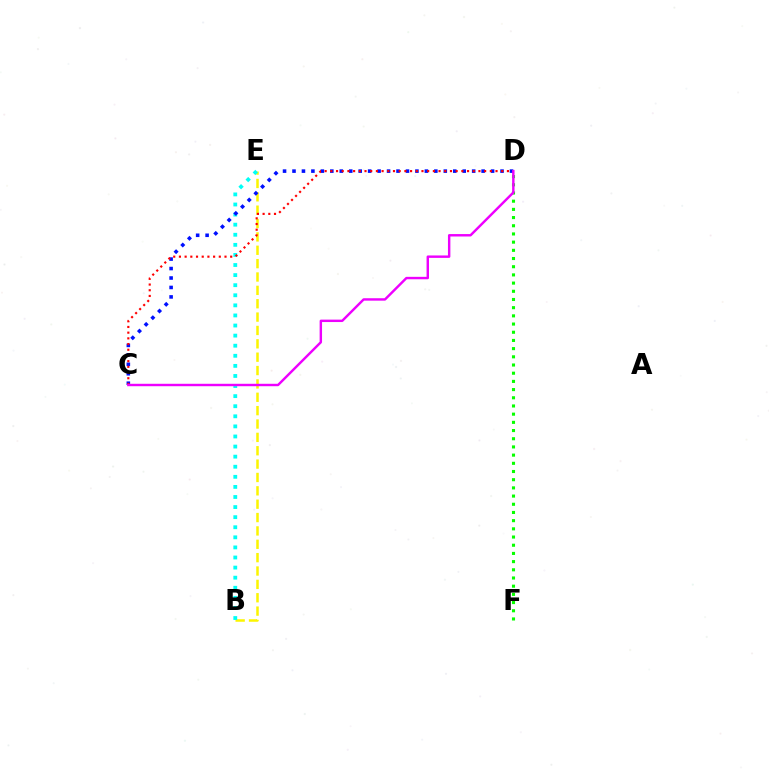{('B', 'E'): [{'color': '#fcf500', 'line_style': 'dashed', 'thickness': 1.82}, {'color': '#00fff6', 'line_style': 'dotted', 'thickness': 2.74}], ('D', 'F'): [{'color': '#08ff00', 'line_style': 'dotted', 'thickness': 2.23}], ('C', 'D'): [{'color': '#0010ff', 'line_style': 'dotted', 'thickness': 2.57}, {'color': '#ff0000', 'line_style': 'dotted', 'thickness': 1.55}, {'color': '#ee00ff', 'line_style': 'solid', 'thickness': 1.75}]}